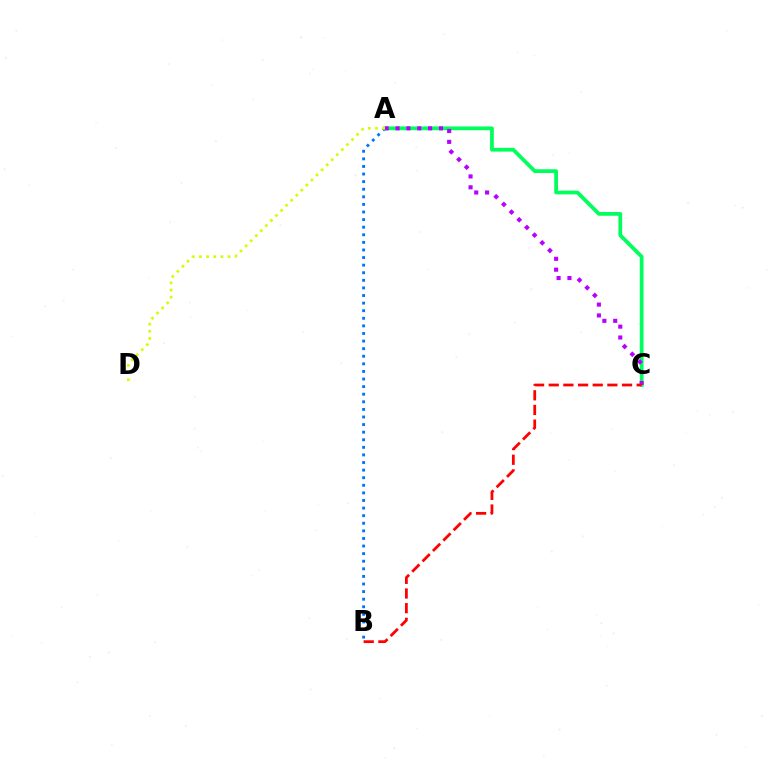{('A', 'C'): [{'color': '#00ff5c', 'line_style': 'solid', 'thickness': 2.7}, {'color': '#b900ff', 'line_style': 'dotted', 'thickness': 2.95}], ('A', 'B'): [{'color': '#0074ff', 'line_style': 'dotted', 'thickness': 2.06}], ('A', 'D'): [{'color': '#d1ff00', 'line_style': 'dotted', 'thickness': 1.95}], ('B', 'C'): [{'color': '#ff0000', 'line_style': 'dashed', 'thickness': 1.99}]}